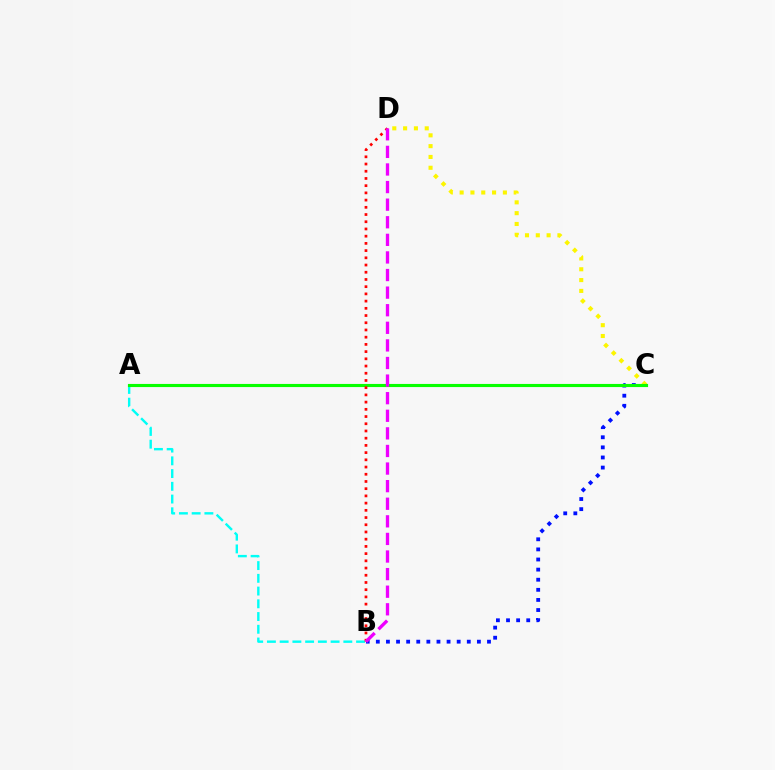{('B', 'C'): [{'color': '#0010ff', 'line_style': 'dotted', 'thickness': 2.75}], ('A', 'B'): [{'color': '#00fff6', 'line_style': 'dashed', 'thickness': 1.73}], ('C', 'D'): [{'color': '#fcf500', 'line_style': 'dotted', 'thickness': 2.94}], ('A', 'C'): [{'color': '#08ff00', 'line_style': 'solid', 'thickness': 2.25}], ('B', 'D'): [{'color': '#ff0000', 'line_style': 'dotted', 'thickness': 1.96}, {'color': '#ee00ff', 'line_style': 'dashed', 'thickness': 2.39}]}